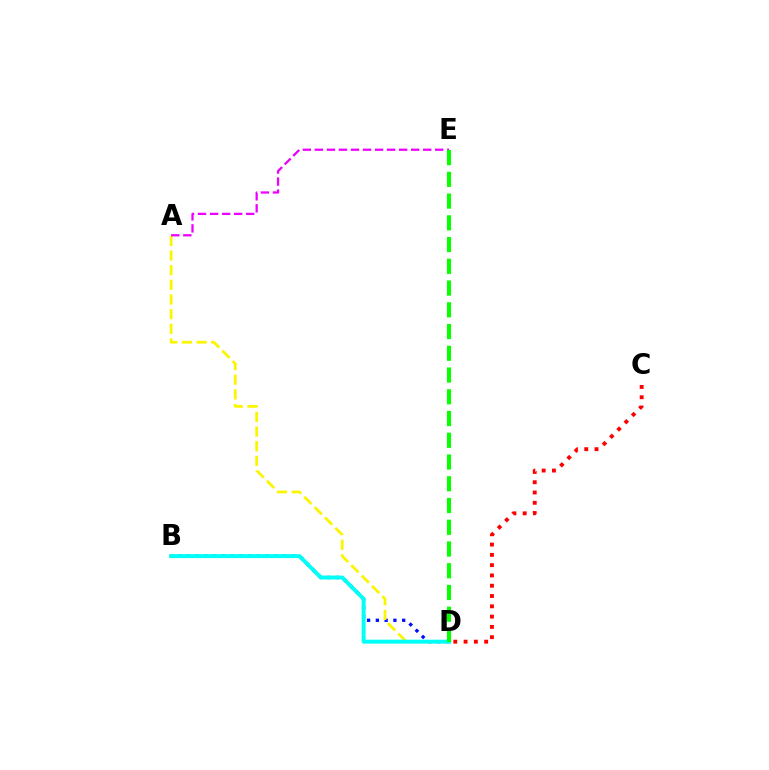{('B', 'D'): [{'color': '#0010ff', 'line_style': 'dotted', 'thickness': 2.39}, {'color': '#00fff6', 'line_style': 'solid', 'thickness': 2.84}], ('A', 'D'): [{'color': '#fcf500', 'line_style': 'dashed', 'thickness': 1.99}], ('A', 'E'): [{'color': '#ee00ff', 'line_style': 'dashed', 'thickness': 1.63}], ('D', 'E'): [{'color': '#08ff00', 'line_style': 'dashed', 'thickness': 2.95}], ('C', 'D'): [{'color': '#ff0000', 'line_style': 'dotted', 'thickness': 2.8}]}